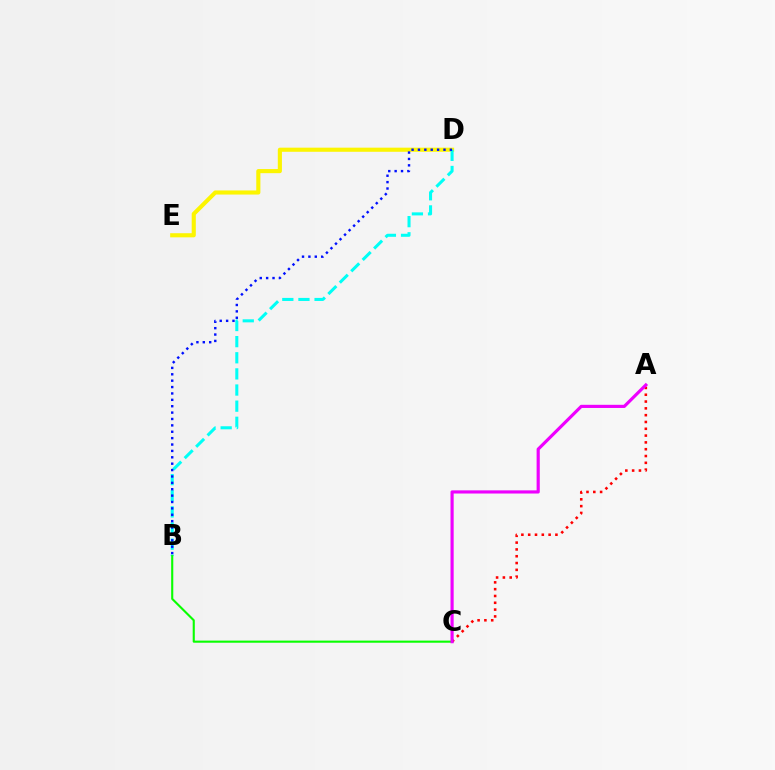{('D', 'E'): [{'color': '#fcf500', 'line_style': 'solid', 'thickness': 2.96}], ('A', 'C'): [{'color': '#ff0000', 'line_style': 'dotted', 'thickness': 1.85}, {'color': '#ee00ff', 'line_style': 'solid', 'thickness': 2.28}], ('B', 'D'): [{'color': '#00fff6', 'line_style': 'dashed', 'thickness': 2.19}, {'color': '#0010ff', 'line_style': 'dotted', 'thickness': 1.73}], ('B', 'C'): [{'color': '#08ff00', 'line_style': 'solid', 'thickness': 1.52}]}